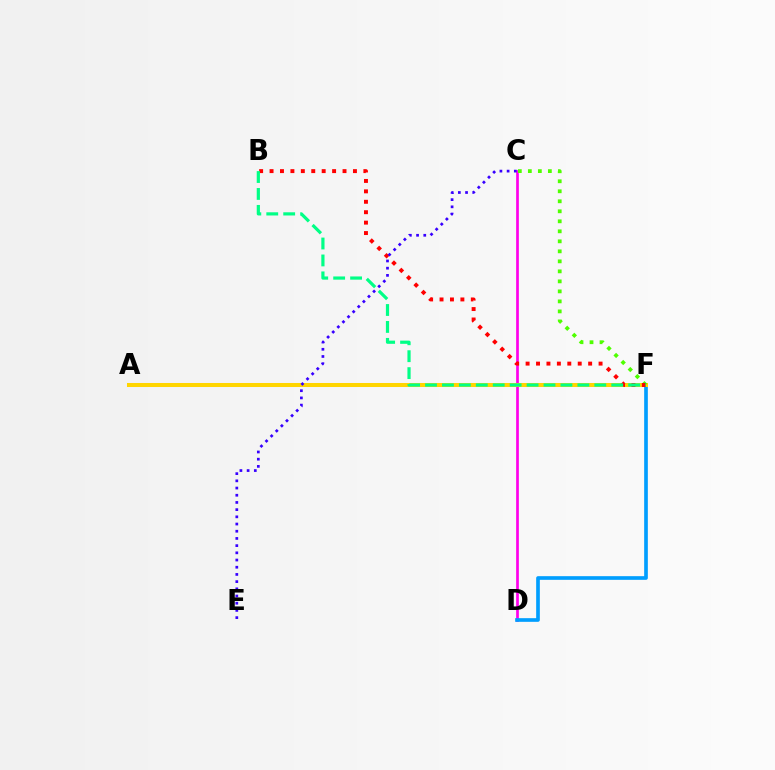{('C', 'D'): [{'color': '#ff00ed', 'line_style': 'solid', 'thickness': 1.94}], ('D', 'F'): [{'color': '#009eff', 'line_style': 'solid', 'thickness': 2.64}], ('A', 'F'): [{'color': '#ffd500', 'line_style': 'solid', 'thickness': 2.89}], ('C', 'F'): [{'color': '#4fff00', 'line_style': 'dotted', 'thickness': 2.72}], ('B', 'F'): [{'color': '#ff0000', 'line_style': 'dotted', 'thickness': 2.83}, {'color': '#00ff86', 'line_style': 'dashed', 'thickness': 2.3}], ('C', 'E'): [{'color': '#3700ff', 'line_style': 'dotted', 'thickness': 1.96}]}